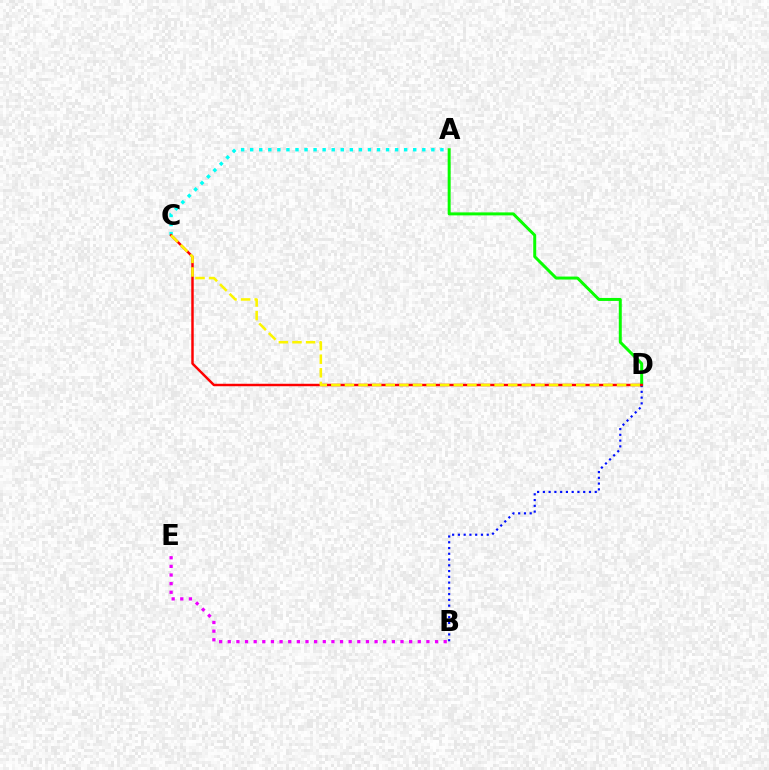{('A', 'C'): [{'color': '#00fff6', 'line_style': 'dotted', 'thickness': 2.46}], ('B', 'E'): [{'color': '#ee00ff', 'line_style': 'dotted', 'thickness': 2.35}], ('A', 'D'): [{'color': '#08ff00', 'line_style': 'solid', 'thickness': 2.14}], ('B', 'D'): [{'color': '#0010ff', 'line_style': 'dotted', 'thickness': 1.57}], ('C', 'D'): [{'color': '#ff0000', 'line_style': 'solid', 'thickness': 1.77}, {'color': '#fcf500', 'line_style': 'dashed', 'thickness': 1.85}]}